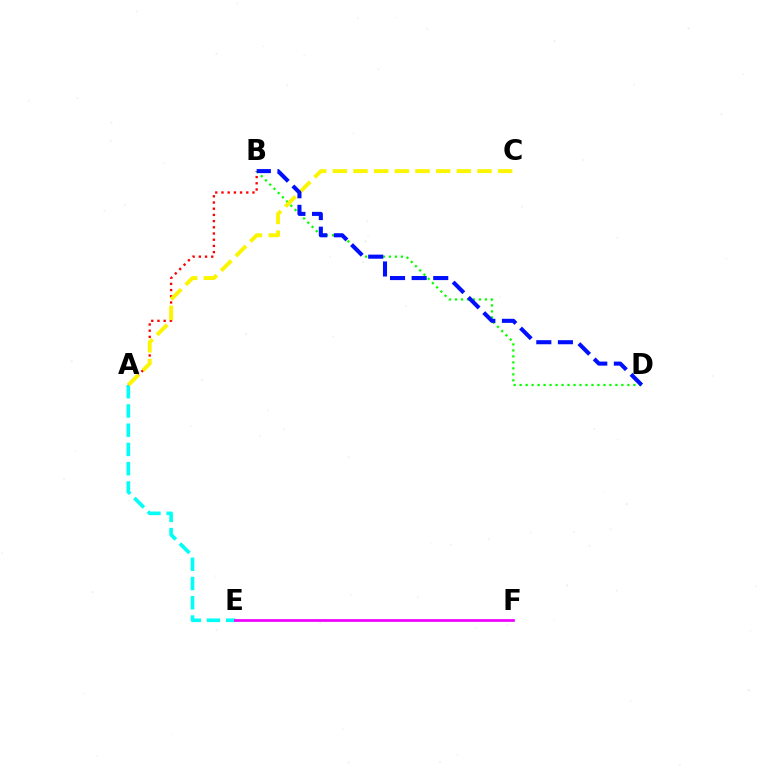{('A', 'E'): [{'color': '#00fff6', 'line_style': 'dashed', 'thickness': 2.61}], ('E', 'F'): [{'color': '#ee00ff', 'line_style': 'solid', 'thickness': 1.96}], ('A', 'B'): [{'color': '#ff0000', 'line_style': 'dotted', 'thickness': 1.68}], ('B', 'D'): [{'color': '#08ff00', 'line_style': 'dotted', 'thickness': 1.63}, {'color': '#0010ff', 'line_style': 'dashed', 'thickness': 2.94}], ('A', 'C'): [{'color': '#fcf500', 'line_style': 'dashed', 'thickness': 2.81}]}